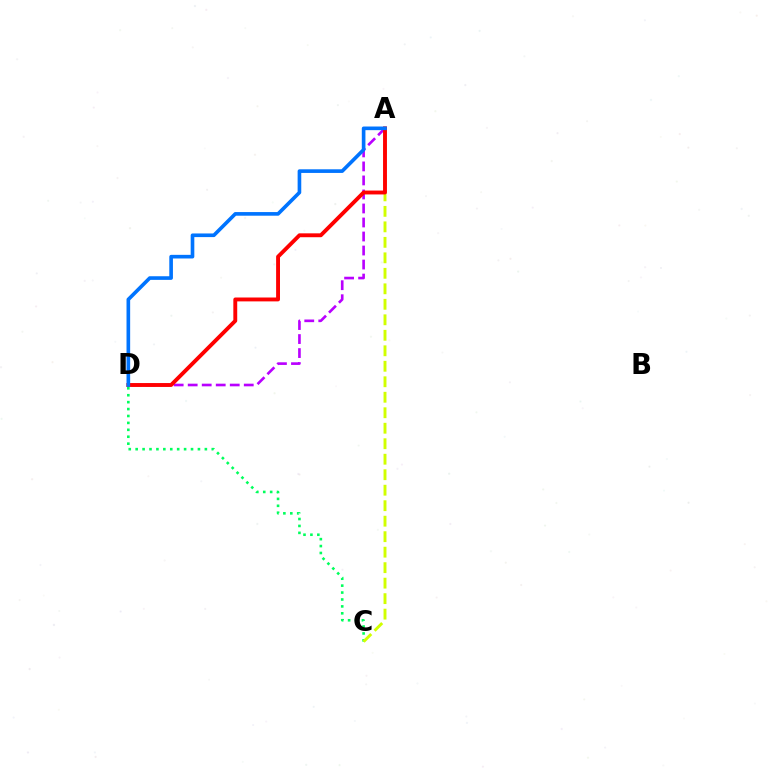{('C', 'D'): [{'color': '#00ff5c', 'line_style': 'dotted', 'thickness': 1.88}], ('A', 'D'): [{'color': '#b900ff', 'line_style': 'dashed', 'thickness': 1.9}, {'color': '#ff0000', 'line_style': 'solid', 'thickness': 2.8}, {'color': '#0074ff', 'line_style': 'solid', 'thickness': 2.62}], ('A', 'C'): [{'color': '#d1ff00', 'line_style': 'dashed', 'thickness': 2.1}]}